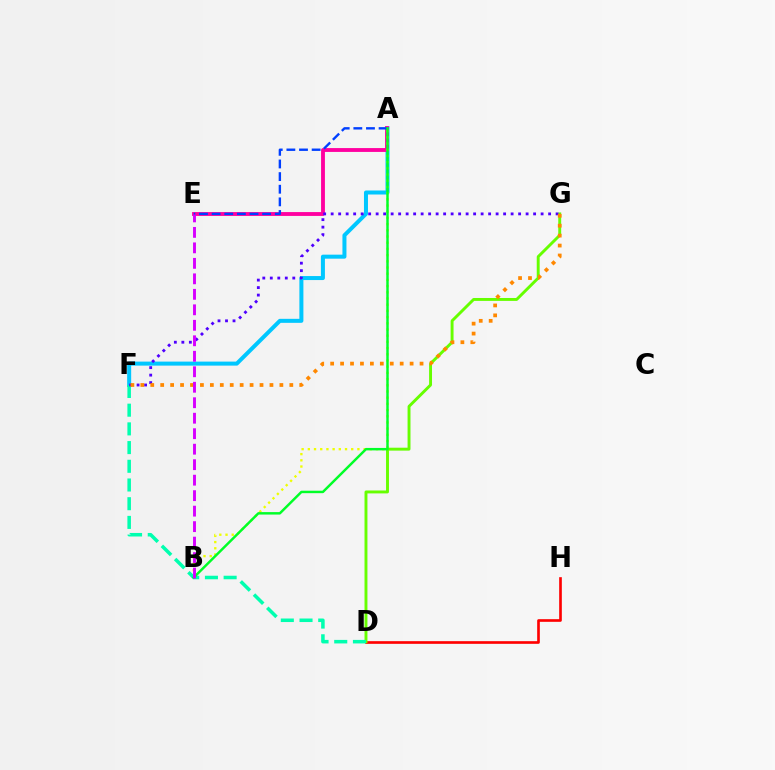{('A', 'F'): [{'color': '#00c7ff', 'line_style': 'solid', 'thickness': 2.89}], ('A', 'E'): [{'color': '#ff00a0', 'line_style': 'solid', 'thickness': 2.77}, {'color': '#003fff', 'line_style': 'dashed', 'thickness': 1.72}], ('A', 'B'): [{'color': '#eeff00', 'line_style': 'dotted', 'thickness': 1.68}, {'color': '#00ff27', 'line_style': 'solid', 'thickness': 1.77}], ('D', 'H'): [{'color': '#ff0000', 'line_style': 'solid', 'thickness': 1.91}], ('D', 'G'): [{'color': '#66ff00', 'line_style': 'solid', 'thickness': 2.1}], ('D', 'F'): [{'color': '#00ffaf', 'line_style': 'dashed', 'thickness': 2.54}], ('F', 'G'): [{'color': '#4f00ff', 'line_style': 'dotted', 'thickness': 2.04}, {'color': '#ff8800', 'line_style': 'dotted', 'thickness': 2.7}], ('B', 'E'): [{'color': '#d600ff', 'line_style': 'dashed', 'thickness': 2.1}]}